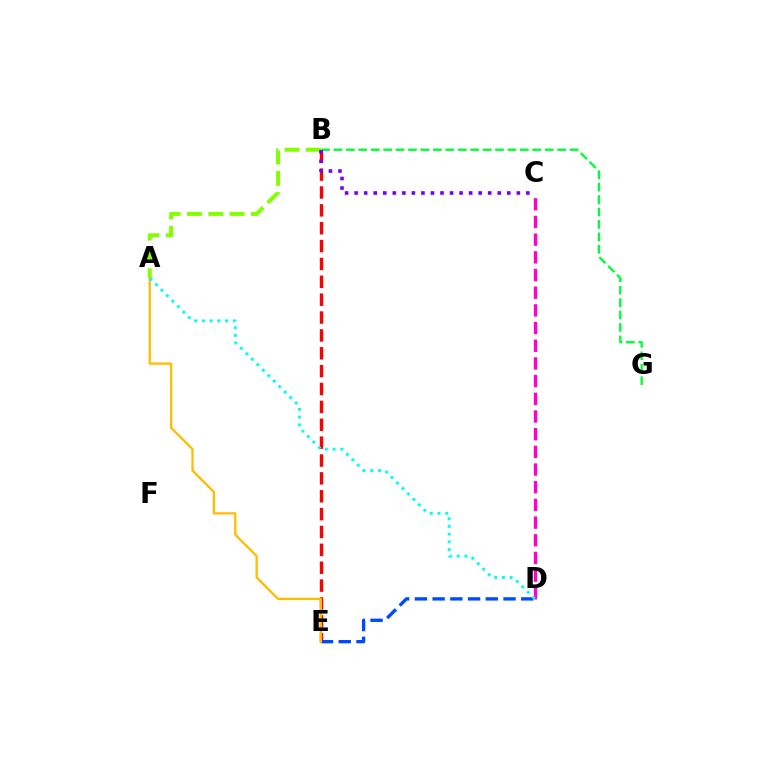{('B', 'G'): [{'color': '#00ff39', 'line_style': 'dashed', 'thickness': 1.69}], ('A', 'B'): [{'color': '#84ff00', 'line_style': 'dashed', 'thickness': 2.9}], ('B', 'E'): [{'color': '#ff0000', 'line_style': 'dashed', 'thickness': 2.43}], ('D', 'E'): [{'color': '#004bff', 'line_style': 'dashed', 'thickness': 2.41}], ('A', 'E'): [{'color': '#ffbd00', 'line_style': 'solid', 'thickness': 1.65}], ('C', 'D'): [{'color': '#ff00cf', 'line_style': 'dashed', 'thickness': 2.4}], ('B', 'C'): [{'color': '#7200ff', 'line_style': 'dotted', 'thickness': 2.59}], ('A', 'D'): [{'color': '#00fff6', 'line_style': 'dotted', 'thickness': 2.1}]}